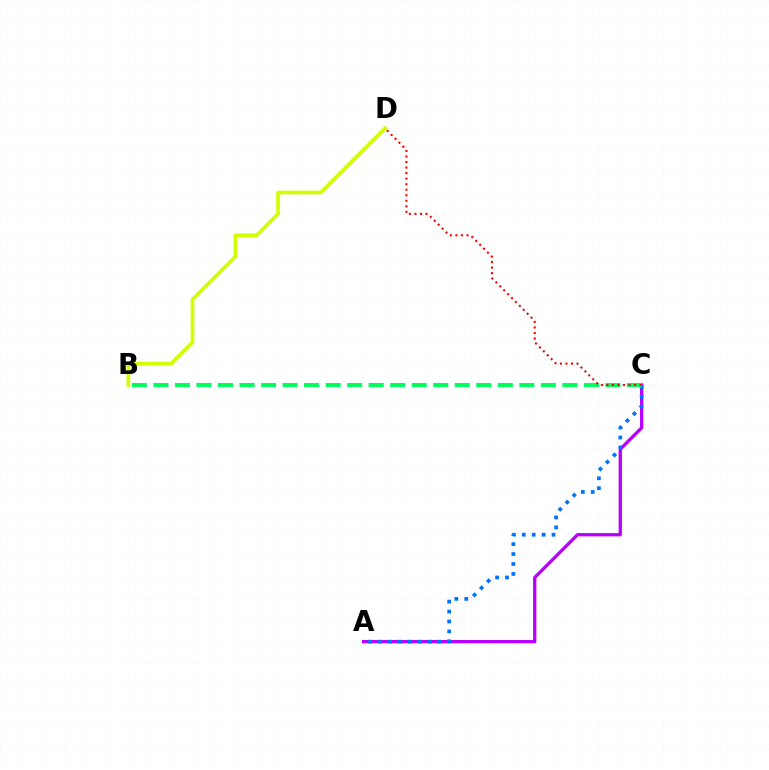{('A', 'C'): [{'color': '#b900ff', 'line_style': 'solid', 'thickness': 2.38}, {'color': '#0074ff', 'line_style': 'dotted', 'thickness': 2.7}], ('B', 'C'): [{'color': '#00ff5c', 'line_style': 'dashed', 'thickness': 2.92}], ('B', 'D'): [{'color': '#d1ff00', 'line_style': 'solid', 'thickness': 2.66}], ('C', 'D'): [{'color': '#ff0000', 'line_style': 'dotted', 'thickness': 1.5}]}